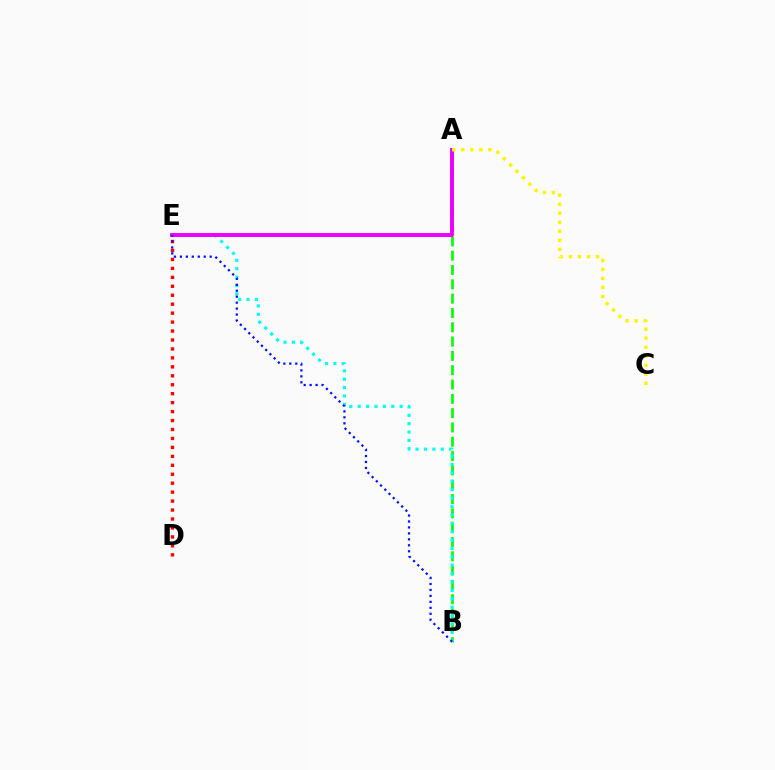{('A', 'B'): [{'color': '#08ff00', 'line_style': 'dashed', 'thickness': 1.94}], ('B', 'E'): [{'color': '#00fff6', 'line_style': 'dotted', 'thickness': 2.28}, {'color': '#0010ff', 'line_style': 'dotted', 'thickness': 1.62}], ('A', 'E'): [{'color': '#ee00ff', 'line_style': 'solid', 'thickness': 2.82}], ('D', 'E'): [{'color': '#ff0000', 'line_style': 'dotted', 'thickness': 2.43}], ('A', 'C'): [{'color': '#fcf500', 'line_style': 'dotted', 'thickness': 2.45}]}